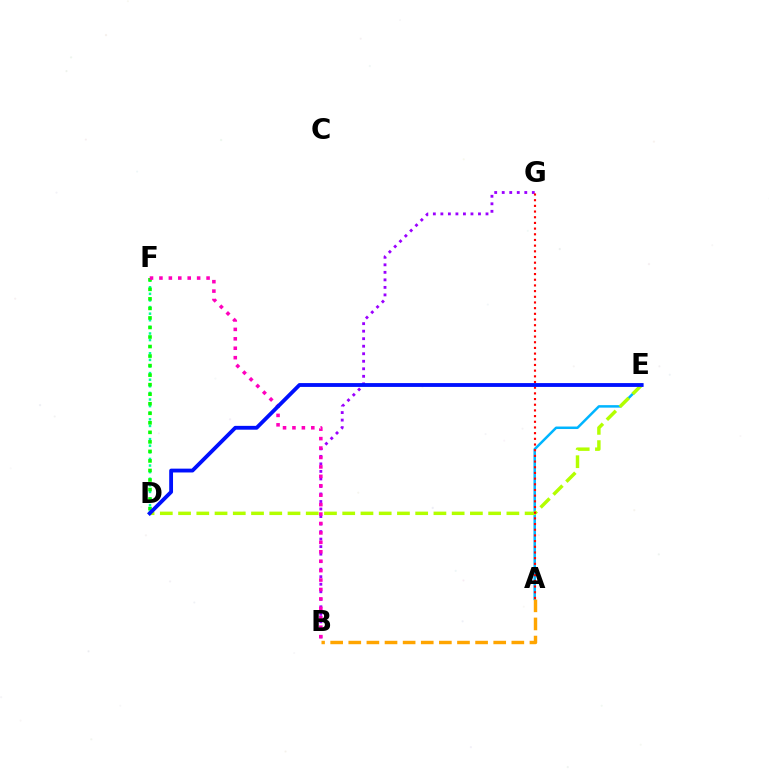{('A', 'E'): [{'color': '#00b5ff', 'line_style': 'solid', 'thickness': 1.8}], ('D', 'F'): [{'color': '#00ff9d', 'line_style': 'dotted', 'thickness': 1.79}, {'color': '#08ff00', 'line_style': 'dotted', 'thickness': 2.59}], ('A', 'B'): [{'color': '#ffa500', 'line_style': 'dashed', 'thickness': 2.46}], ('D', 'E'): [{'color': '#b3ff00', 'line_style': 'dashed', 'thickness': 2.48}, {'color': '#0010ff', 'line_style': 'solid', 'thickness': 2.75}], ('B', 'G'): [{'color': '#9b00ff', 'line_style': 'dotted', 'thickness': 2.04}], ('B', 'F'): [{'color': '#ff00bd', 'line_style': 'dotted', 'thickness': 2.56}], ('A', 'G'): [{'color': '#ff0000', 'line_style': 'dotted', 'thickness': 1.54}]}